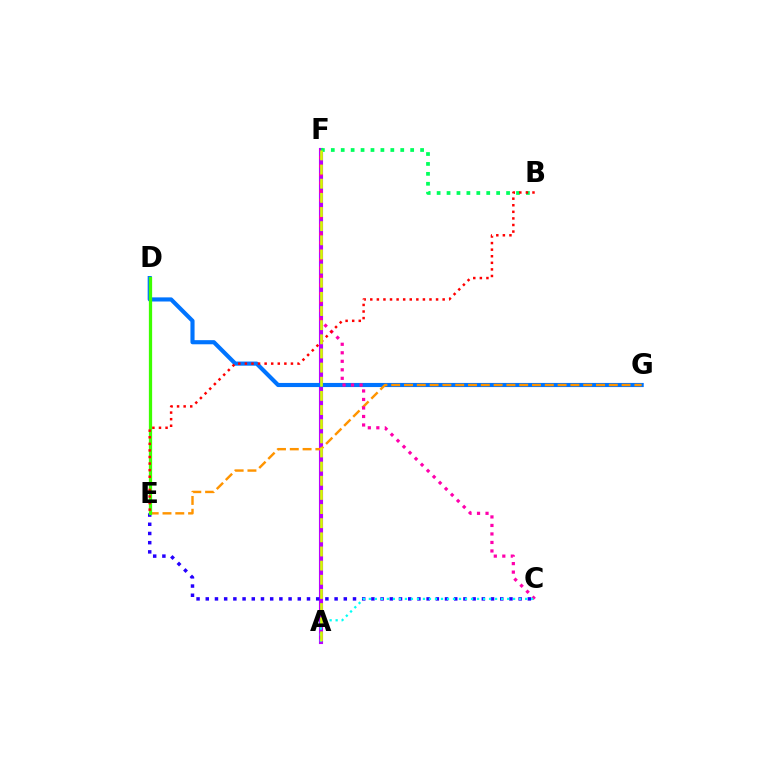{('A', 'F'): [{'color': '#b900ff', 'line_style': 'solid', 'thickness': 2.96}, {'color': '#d1ff00', 'line_style': 'dashed', 'thickness': 1.92}], ('C', 'E'): [{'color': '#2500ff', 'line_style': 'dotted', 'thickness': 2.5}], ('D', 'G'): [{'color': '#0074ff', 'line_style': 'solid', 'thickness': 2.97}], ('E', 'G'): [{'color': '#ff9400', 'line_style': 'dashed', 'thickness': 1.74}], ('C', 'F'): [{'color': '#ff00ac', 'line_style': 'dotted', 'thickness': 2.31}], ('B', 'F'): [{'color': '#00ff5c', 'line_style': 'dotted', 'thickness': 2.7}], ('D', 'E'): [{'color': '#3dff00', 'line_style': 'solid', 'thickness': 2.35}], ('A', 'C'): [{'color': '#00fff6', 'line_style': 'dotted', 'thickness': 1.63}], ('B', 'E'): [{'color': '#ff0000', 'line_style': 'dotted', 'thickness': 1.79}]}